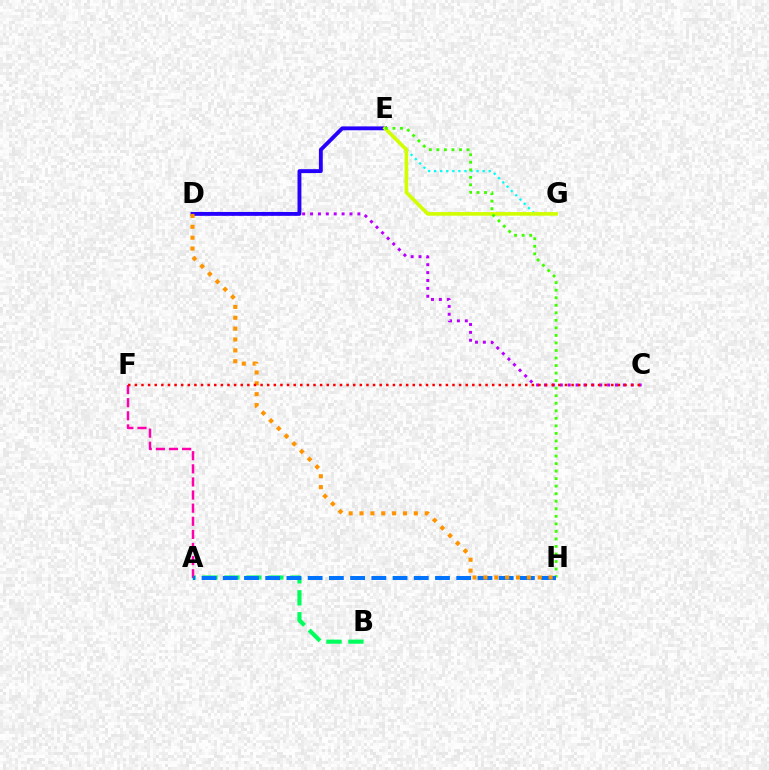{('A', 'B'): [{'color': '#00ff5c', 'line_style': 'dashed', 'thickness': 2.98}], ('C', 'D'): [{'color': '#b900ff', 'line_style': 'dotted', 'thickness': 2.14}], ('E', 'G'): [{'color': '#00fff6', 'line_style': 'dotted', 'thickness': 1.65}, {'color': '#d1ff00', 'line_style': 'solid', 'thickness': 2.6}], ('A', 'F'): [{'color': '#ff00ac', 'line_style': 'dashed', 'thickness': 1.78}], ('D', 'E'): [{'color': '#2500ff', 'line_style': 'solid', 'thickness': 2.79}], ('E', 'H'): [{'color': '#3dff00', 'line_style': 'dotted', 'thickness': 2.05}], ('A', 'H'): [{'color': '#0074ff', 'line_style': 'dashed', 'thickness': 2.88}], ('D', 'H'): [{'color': '#ff9400', 'line_style': 'dotted', 'thickness': 2.95}], ('C', 'F'): [{'color': '#ff0000', 'line_style': 'dotted', 'thickness': 1.8}]}